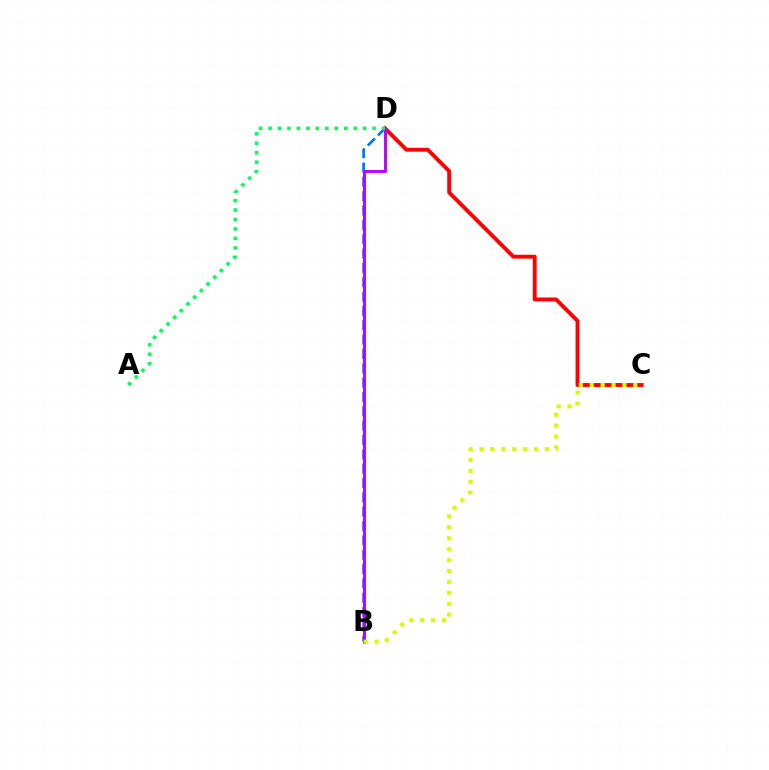{('B', 'D'): [{'color': '#0074ff', 'line_style': 'dashed', 'thickness': 1.95}, {'color': '#b900ff', 'line_style': 'solid', 'thickness': 2.09}], ('C', 'D'): [{'color': '#ff0000', 'line_style': 'solid', 'thickness': 2.78}], ('B', 'C'): [{'color': '#d1ff00', 'line_style': 'dotted', 'thickness': 2.96}], ('A', 'D'): [{'color': '#00ff5c', 'line_style': 'dotted', 'thickness': 2.57}]}